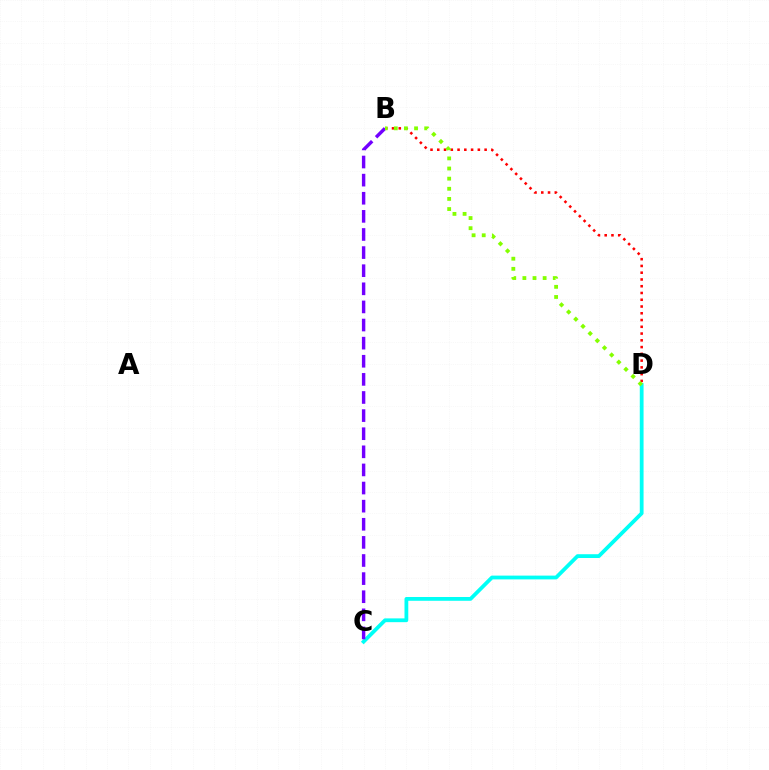{('C', 'D'): [{'color': '#00fff6', 'line_style': 'solid', 'thickness': 2.72}], ('B', 'D'): [{'color': '#ff0000', 'line_style': 'dotted', 'thickness': 1.84}, {'color': '#84ff00', 'line_style': 'dotted', 'thickness': 2.75}], ('B', 'C'): [{'color': '#7200ff', 'line_style': 'dashed', 'thickness': 2.46}]}